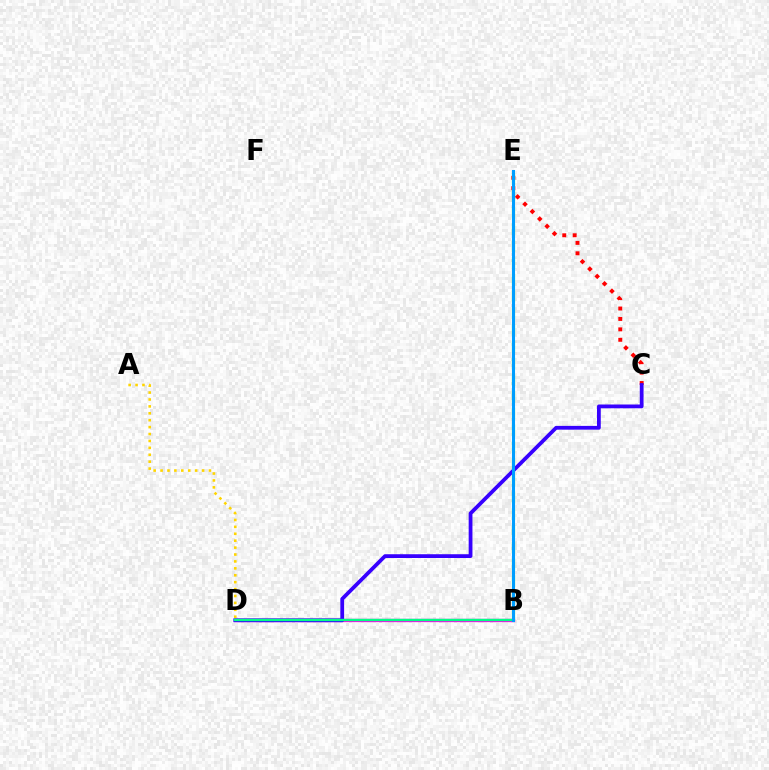{('B', 'D'): [{'color': '#ff00ed', 'line_style': 'solid', 'thickness': 2.39}, {'color': '#00ff86', 'line_style': 'solid', 'thickness': 1.72}], ('A', 'D'): [{'color': '#ffd500', 'line_style': 'dotted', 'thickness': 1.88}], ('C', 'E'): [{'color': '#ff0000', 'line_style': 'dotted', 'thickness': 2.83}], ('B', 'E'): [{'color': '#4fff00', 'line_style': 'dashed', 'thickness': 2.28}, {'color': '#009eff', 'line_style': 'solid', 'thickness': 2.19}], ('C', 'D'): [{'color': '#3700ff', 'line_style': 'solid', 'thickness': 2.72}]}